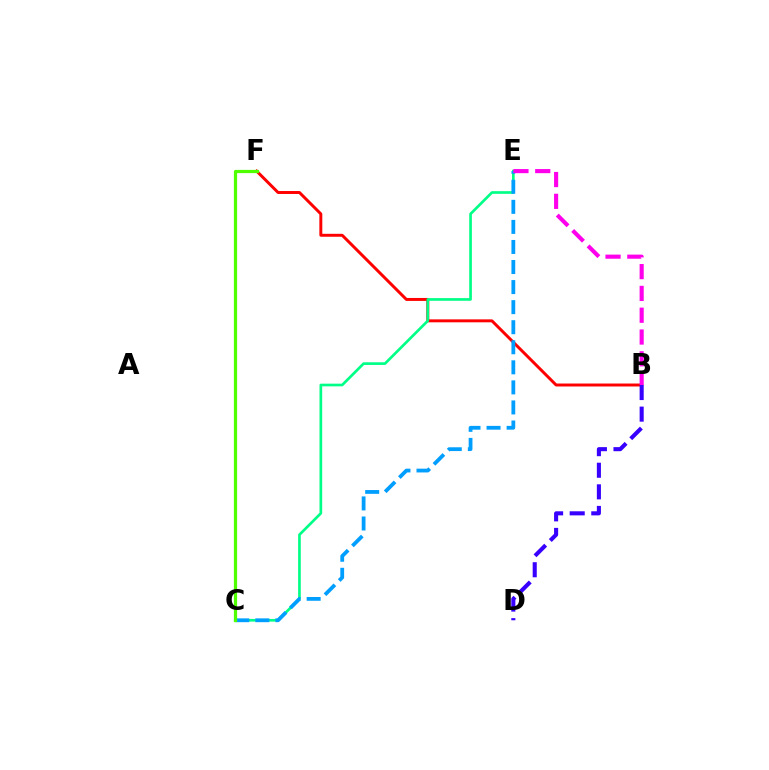{('B', 'F'): [{'color': '#ff0000', 'line_style': 'solid', 'thickness': 2.12}], ('B', 'D'): [{'color': '#3700ff', 'line_style': 'dashed', 'thickness': 2.93}], ('C', 'E'): [{'color': '#00ff86', 'line_style': 'solid', 'thickness': 1.92}, {'color': '#009eff', 'line_style': 'dashed', 'thickness': 2.73}], ('C', 'F'): [{'color': '#ffd500', 'line_style': 'dotted', 'thickness': 2.07}, {'color': '#4fff00', 'line_style': 'solid', 'thickness': 2.32}], ('B', 'E'): [{'color': '#ff00ed', 'line_style': 'dashed', 'thickness': 2.96}]}